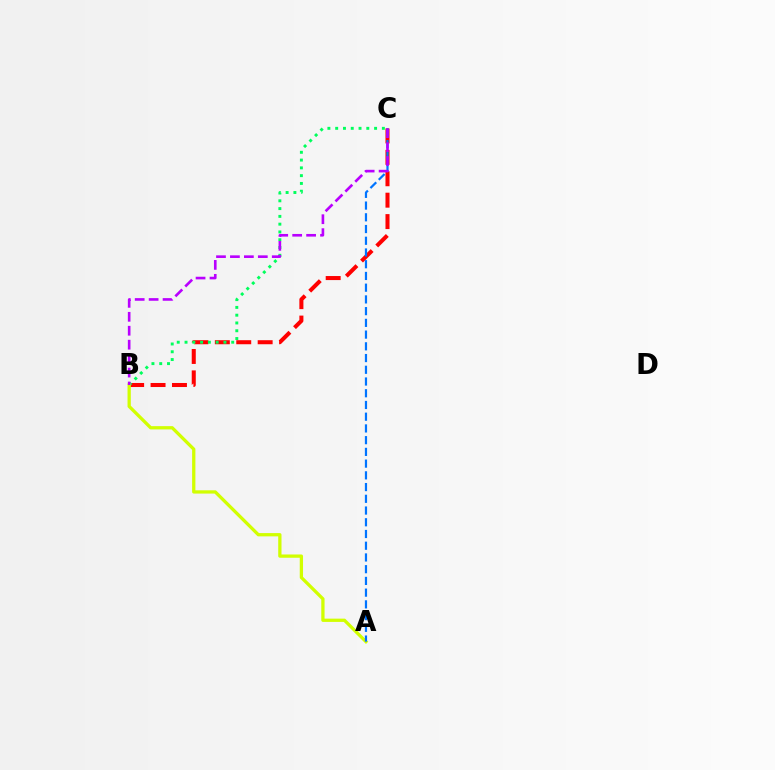{('B', 'C'): [{'color': '#ff0000', 'line_style': 'dashed', 'thickness': 2.91}, {'color': '#00ff5c', 'line_style': 'dotted', 'thickness': 2.11}, {'color': '#b900ff', 'line_style': 'dashed', 'thickness': 1.89}], ('A', 'B'): [{'color': '#d1ff00', 'line_style': 'solid', 'thickness': 2.36}], ('A', 'C'): [{'color': '#0074ff', 'line_style': 'dashed', 'thickness': 1.59}]}